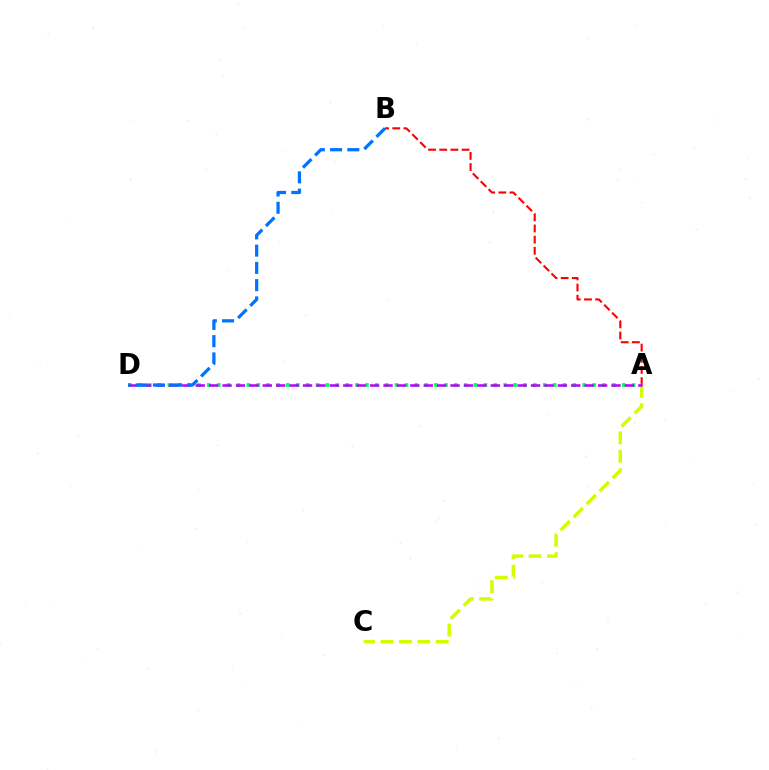{('A', 'C'): [{'color': '#d1ff00', 'line_style': 'dashed', 'thickness': 2.5}], ('A', 'B'): [{'color': '#ff0000', 'line_style': 'dashed', 'thickness': 1.52}], ('A', 'D'): [{'color': '#00ff5c', 'line_style': 'dotted', 'thickness': 2.68}, {'color': '#b900ff', 'line_style': 'dashed', 'thickness': 1.82}], ('B', 'D'): [{'color': '#0074ff', 'line_style': 'dashed', 'thickness': 2.34}]}